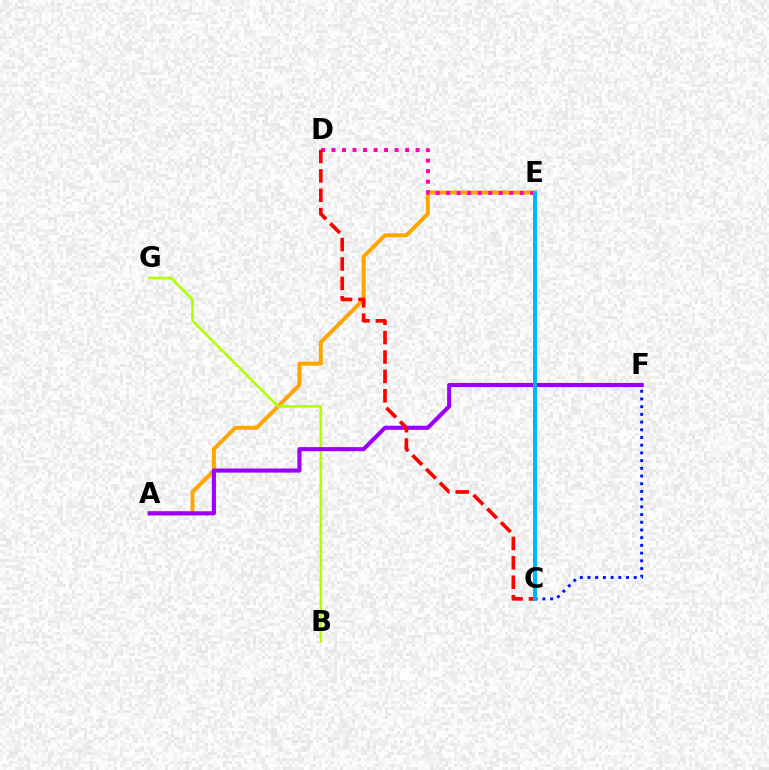{('A', 'E'): [{'color': '#ffa500', 'line_style': 'solid', 'thickness': 2.85}], ('C', 'E'): [{'color': '#08ff00', 'line_style': 'dashed', 'thickness': 1.75}, {'color': '#00ff9d', 'line_style': 'solid', 'thickness': 2.81}, {'color': '#00b5ff', 'line_style': 'solid', 'thickness': 2.72}], ('B', 'G'): [{'color': '#b3ff00', 'line_style': 'solid', 'thickness': 1.9}], ('D', 'E'): [{'color': '#ff00bd', 'line_style': 'dotted', 'thickness': 2.86}], ('A', 'F'): [{'color': '#9b00ff', 'line_style': 'solid', 'thickness': 2.96}], ('C', 'D'): [{'color': '#ff0000', 'line_style': 'dashed', 'thickness': 2.63}], ('C', 'F'): [{'color': '#0010ff', 'line_style': 'dotted', 'thickness': 2.09}]}